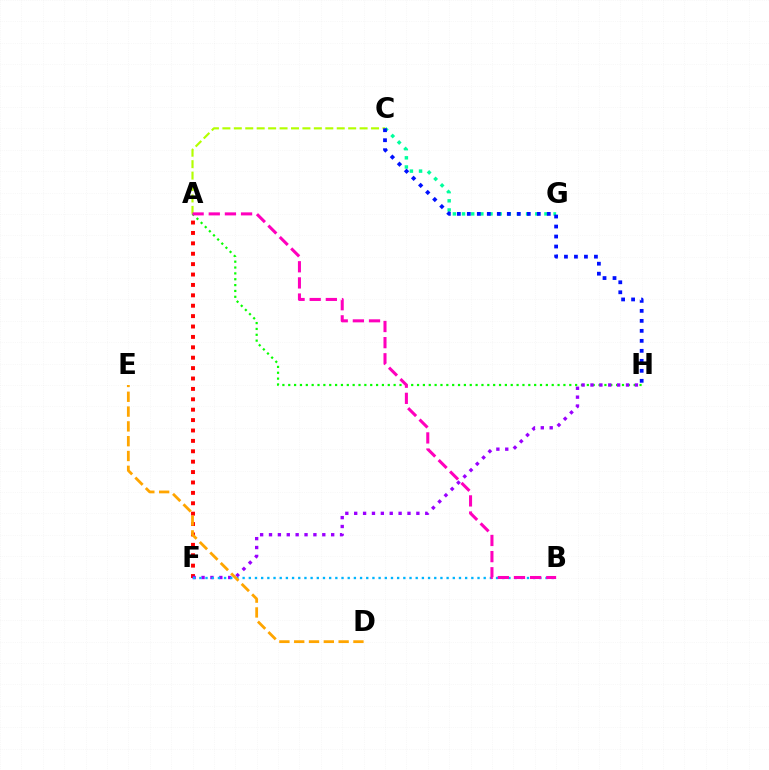{('C', 'G'): [{'color': '#00ff9d', 'line_style': 'dotted', 'thickness': 2.49}], ('A', 'C'): [{'color': '#b3ff00', 'line_style': 'dashed', 'thickness': 1.55}], ('A', 'F'): [{'color': '#ff0000', 'line_style': 'dotted', 'thickness': 2.82}], ('A', 'H'): [{'color': '#08ff00', 'line_style': 'dotted', 'thickness': 1.59}], ('F', 'H'): [{'color': '#9b00ff', 'line_style': 'dotted', 'thickness': 2.41}], ('C', 'H'): [{'color': '#0010ff', 'line_style': 'dotted', 'thickness': 2.72}], ('B', 'F'): [{'color': '#00b5ff', 'line_style': 'dotted', 'thickness': 1.68}], ('A', 'B'): [{'color': '#ff00bd', 'line_style': 'dashed', 'thickness': 2.19}], ('D', 'E'): [{'color': '#ffa500', 'line_style': 'dashed', 'thickness': 2.01}]}